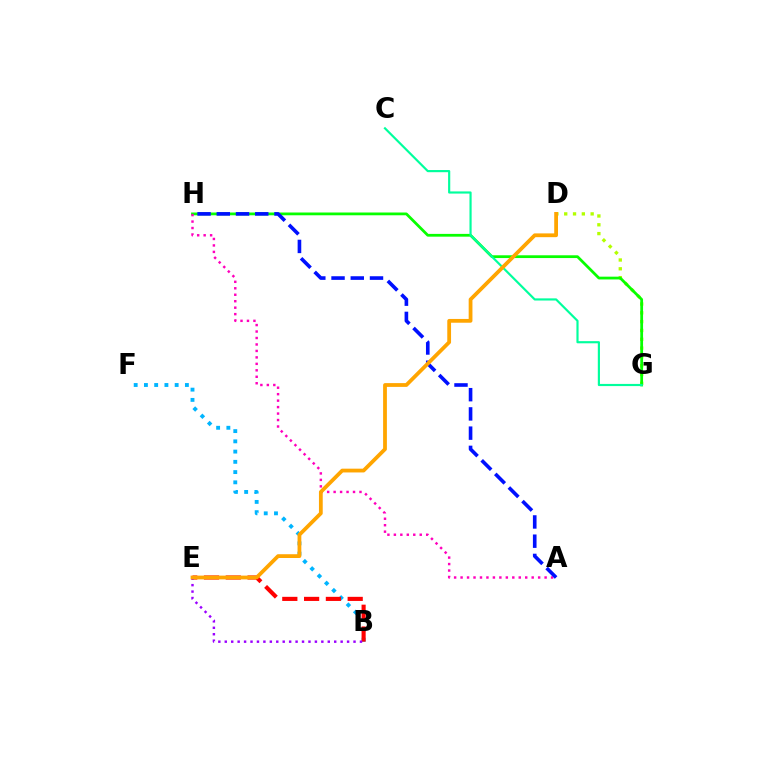{('D', 'G'): [{'color': '#b3ff00', 'line_style': 'dotted', 'thickness': 2.39}], ('G', 'H'): [{'color': '#08ff00', 'line_style': 'solid', 'thickness': 2.0}], ('B', 'F'): [{'color': '#00b5ff', 'line_style': 'dotted', 'thickness': 2.78}], ('B', 'E'): [{'color': '#ff0000', 'line_style': 'dashed', 'thickness': 2.96}, {'color': '#9b00ff', 'line_style': 'dotted', 'thickness': 1.75}], ('A', 'H'): [{'color': '#ff00bd', 'line_style': 'dotted', 'thickness': 1.76}, {'color': '#0010ff', 'line_style': 'dashed', 'thickness': 2.61}], ('C', 'G'): [{'color': '#00ff9d', 'line_style': 'solid', 'thickness': 1.56}], ('D', 'E'): [{'color': '#ffa500', 'line_style': 'solid', 'thickness': 2.72}]}